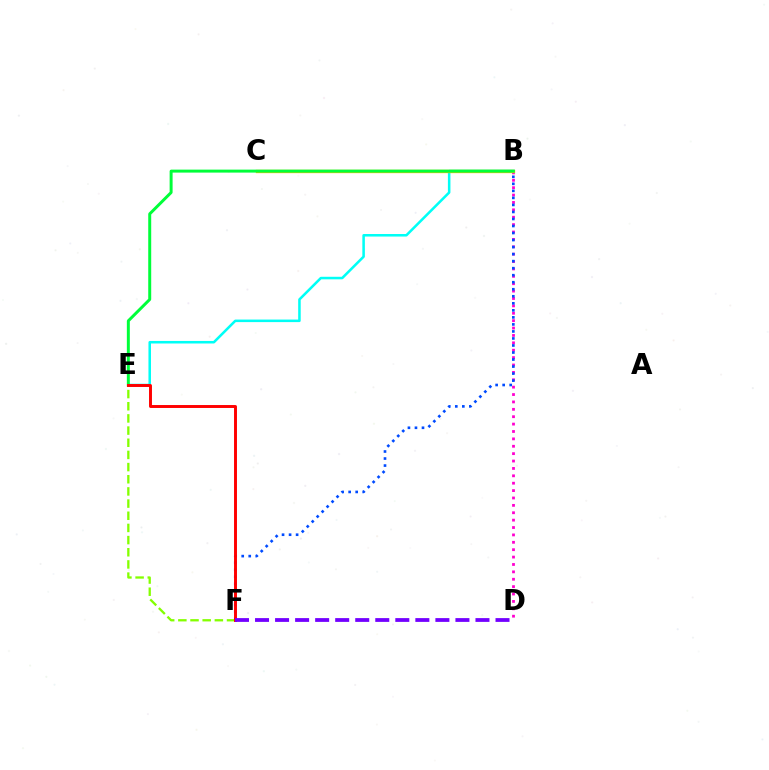{('B', 'E'): [{'color': '#00fff6', 'line_style': 'solid', 'thickness': 1.83}, {'color': '#00ff39', 'line_style': 'solid', 'thickness': 2.14}], ('E', 'F'): [{'color': '#84ff00', 'line_style': 'dashed', 'thickness': 1.65}, {'color': '#ff0000', 'line_style': 'solid', 'thickness': 2.12}], ('B', 'D'): [{'color': '#ff00cf', 'line_style': 'dotted', 'thickness': 2.01}], ('B', 'C'): [{'color': '#ffbd00', 'line_style': 'solid', 'thickness': 2.39}], ('B', 'F'): [{'color': '#004bff', 'line_style': 'dotted', 'thickness': 1.91}], ('D', 'F'): [{'color': '#7200ff', 'line_style': 'dashed', 'thickness': 2.72}]}